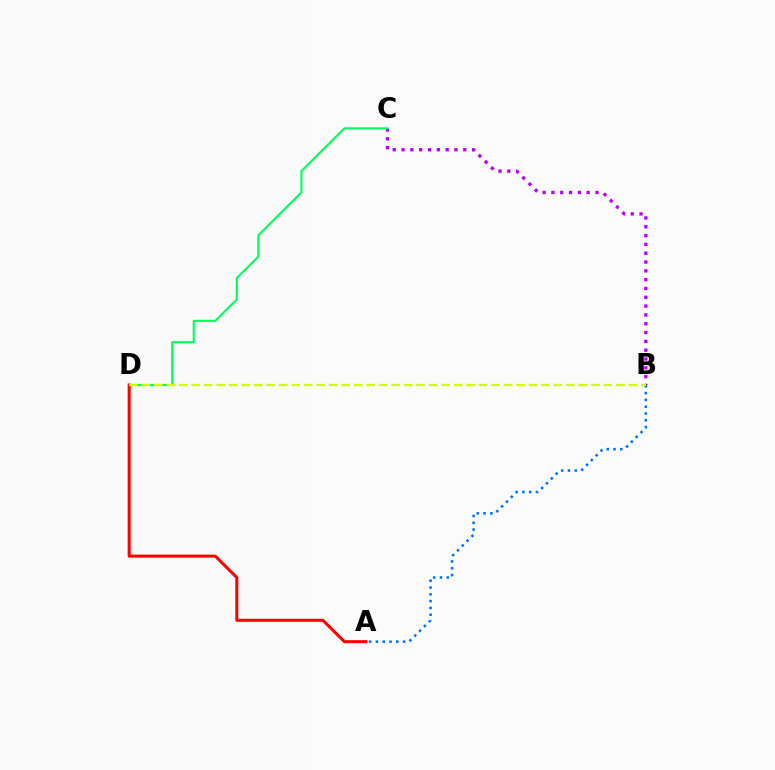{('A', 'B'): [{'color': '#0074ff', 'line_style': 'dotted', 'thickness': 1.85}], ('B', 'C'): [{'color': '#b900ff', 'line_style': 'dotted', 'thickness': 2.4}], ('C', 'D'): [{'color': '#00ff5c', 'line_style': 'solid', 'thickness': 1.52}], ('A', 'D'): [{'color': '#ff0000', 'line_style': 'solid', 'thickness': 2.18}], ('B', 'D'): [{'color': '#d1ff00', 'line_style': 'dashed', 'thickness': 1.7}]}